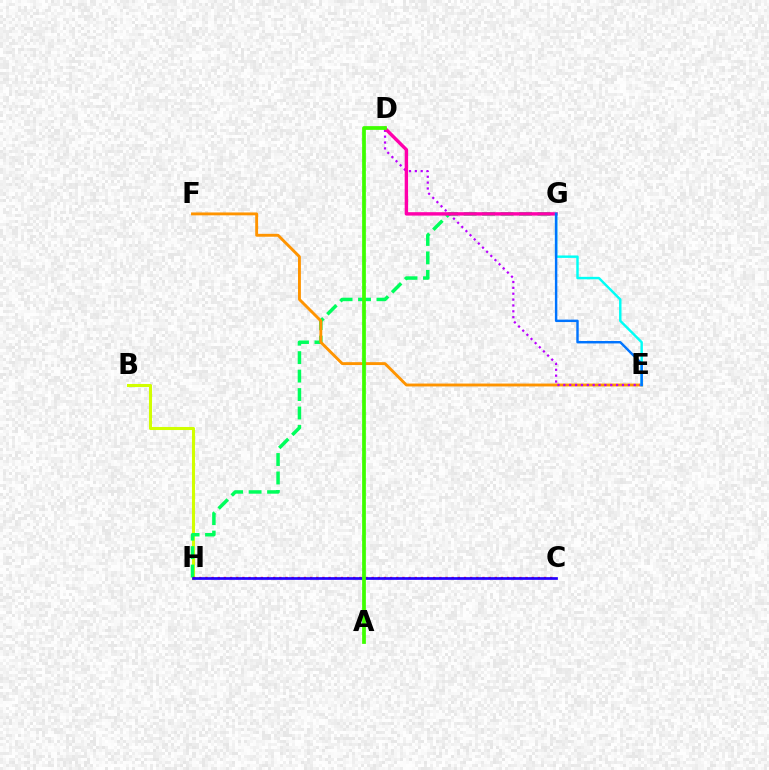{('B', 'H'): [{'color': '#d1ff00', 'line_style': 'solid', 'thickness': 2.2}], ('G', 'H'): [{'color': '#00ff5c', 'line_style': 'dashed', 'thickness': 2.51}], ('E', 'F'): [{'color': '#ff9400', 'line_style': 'solid', 'thickness': 2.08}], ('D', 'E'): [{'color': '#b900ff', 'line_style': 'dotted', 'thickness': 1.59}], ('C', 'H'): [{'color': '#ff0000', 'line_style': 'dotted', 'thickness': 1.67}, {'color': '#2500ff', 'line_style': 'solid', 'thickness': 1.95}], ('D', 'G'): [{'color': '#ff00ac', 'line_style': 'solid', 'thickness': 2.45}], ('A', 'D'): [{'color': '#3dff00', 'line_style': 'solid', 'thickness': 2.69}], ('E', 'G'): [{'color': '#00fff6', 'line_style': 'solid', 'thickness': 1.75}, {'color': '#0074ff', 'line_style': 'solid', 'thickness': 1.75}]}